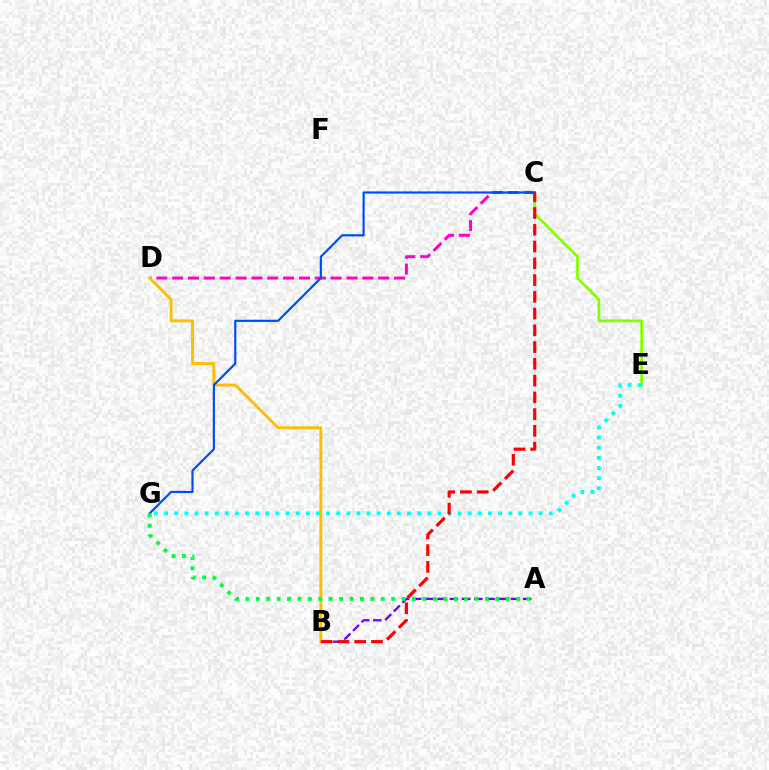{('A', 'B'): [{'color': '#7200ff', 'line_style': 'dashed', 'thickness': 1.66}], ('C', 'D'): [{'color': '#ff00cf', 'line_style': 'dashed', 'thickness': 2.15}], ('B', 'D'): [{'color': '#ffbd00', 'line_style': 'solid', 'thickness': 2.07}], ('C', 'E'): [{'color': '#84ff00', 'line_style': 'solid', 'thickness': 1.98}], ('C', 'G'): [{'color': '#004bff', 'line_style': 'solid', 'thickness': 1.58}], ('E', 'G'): [{'color': '#00fff6', 'line_style': 'dotted', 'thickness': 2.75}], ('A', 'G'): [{'color': '#00ff39', 'line_style': 'dotted', 'thickness': 2.83}], ('B', 'C'): [{'color': '#ff0000', 'line_style': 'dashed', 'thickness': 2.28}]}